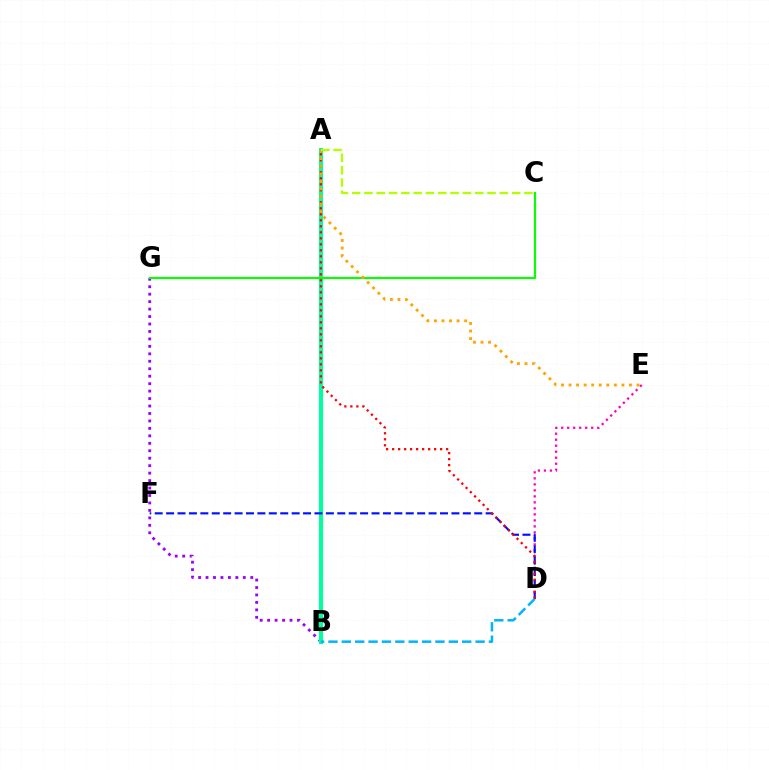{('D', 'E'): [{'color': '#ff00bd', 'line_style': 'dotted', 'thickness': 1.63}], ('B', 'G'): [{'color': '#9b00ff', 'line_style': 'dotted', 'thickness': 2.03}], ('A', 'B'): [{'color': '#00ff9d', 'line_style': 'solid', 'thickness': 2.96}], ('C', 'G'): [{'color': '#08ff00', 'line_style': 'solid', 'thickness': 1.56}], ('D', 'F'): [{'color': '#0010ff', 'line_style': 'dashed', 'thickness': 1.55}], ('A', 'D'): [{'color': '#ff0000', 'line_style': 'dotted', 'thickness': 1.63}], ('A', 'E'): [{'color': '#ffa500', 'line_style': 'dotted', 'thickness': 2.05}], ('A', 'C'): [{'color': '#b3ff00', 'line_style': 'dashed', 'thickness': 1.67}], ('B', 'D'): [{'color': '#00b5ff', 'line_style': 'dashed', 'thickness': 1.82}]}